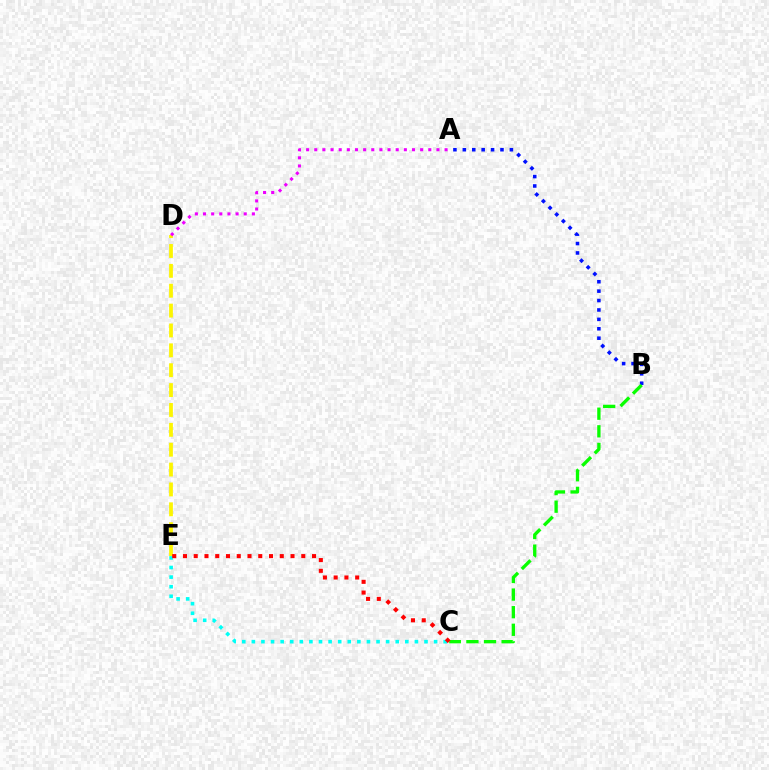{('A', 'B'): [{'color': '#0010ff', 'line_style': 'dotted', 'thickness': 2.56}], ('B', 'C'): [{'color': '#08ff00', 'line_style': 'dashed', 'thickness': 2.39}], ('C', 'E'): [{'color': '#00fff6', 'line_style': 'dotted', 'thickness': 2.61}, {'color': '#ff0000', 'line_style': 'dotted', 'thickness': 2.92}], ('D', 'E'): [{'color': '#fcf500', 'line_style': 'dashed', 'thickness': 2.7}], ('A', 'D'): [{'color': '#ee00ff', 'line_style': 'dotted', 'thickness': 2.21}]}